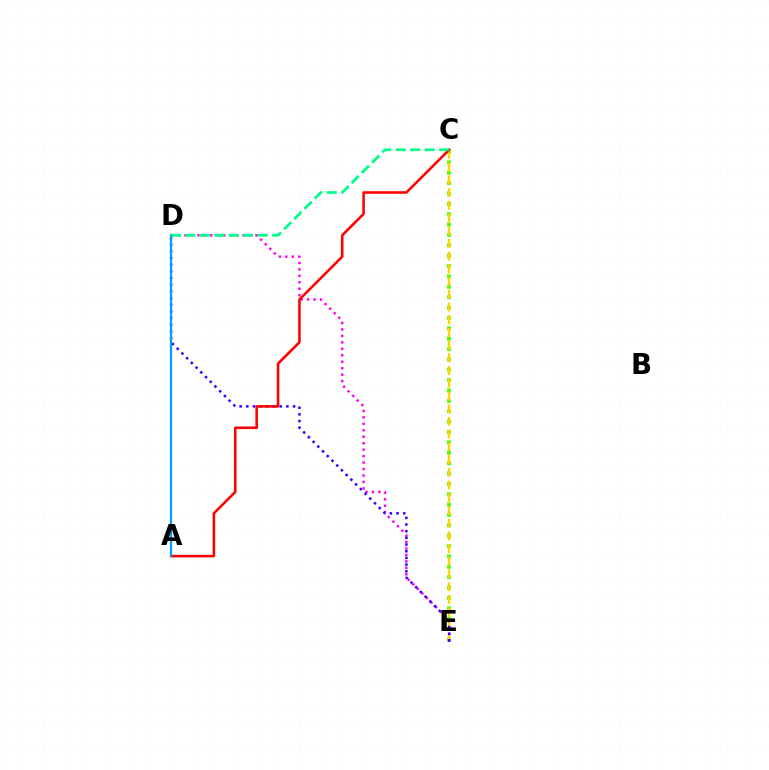{('C', 'E'): [{'color': '#4fff00', 'line_style': 'dotted', 'thickness': 2.82}, {'color': '#ffd500', 'line_style': 'dashed', 'thickness': 1.73}], ('D', 'E'): [{'color': '#ff00ed', 'line_style': 'dotted', 'thickness': 1.75}, {'color': '#3700ff', 'line_style': 'dotted', 'thickness': 1.81}], ('A', 'C'): [{'color': '#ff0000', 'line_style': 'solid', 'thickness': 1.84}], ('A', 'D'): [{'color': '#009eff', 'line_style': 'solid', 'thickness': 1.62}], ('C', 'D'): [{'color': '#00ff86', 'line_style': 'dashed', 'thickness': 1.96}]}